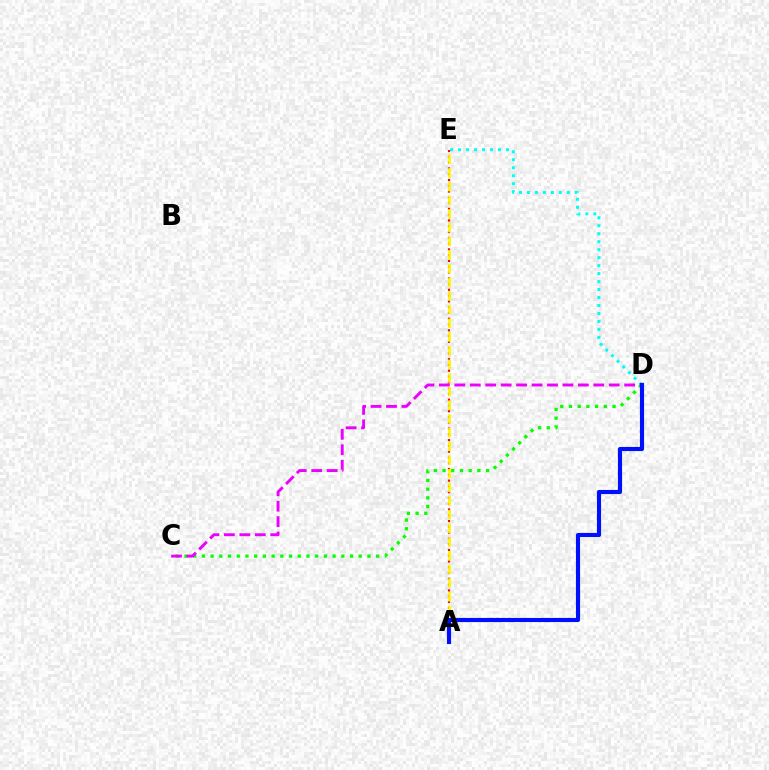{('D', 'E'): [{'color': '#00fff6', 'line_style': 'dotted', 'thickness': 2.17}], ('A', 'E'): [{'color': '#ff0000', 'line_style': 'dotted', 'thickness': 1.57}, {'color': '#fcf500', 'line_style': 'dashed', 'thickness': 1.86}], ('C', 'D'): [{'color': '#08ff00', 'line_style': 'dotted', 'thickness': 2.37}, {'color': '#ee00ff', 'line_style': 'dashed', 'thickness': 2.1}], ('A', 'D'): [{'color': '#0010ff', 'line_style': 'solid', 'thickness': 2.98}]}